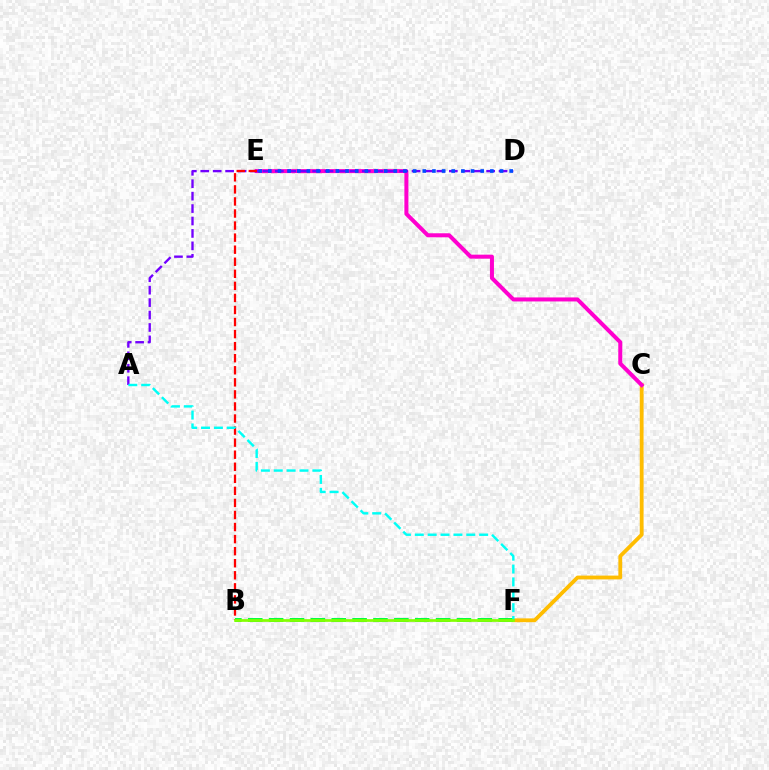{('C', 'F'): [{'color': '#ffbd00', 'line_style': 'solid', 'thickness': 2.74}], ('C', 'E'): [{'color': '#ff00cf', 'line_style': 'solid', 'thickness': 2.89}], ('B', 'F'): [{'color': '#00ff39', 'line_style': 'dashed', 'thickness': 2.84}, {'color': '#84ff00', 'line_style': 'solid', 'thickness': 1.95}], ('A', 'D'): [{'color': '#7200ff', 'line_style': 'dashed', 'thickness': 1.69}], ('D', 'E'): [{'color': '#004bff', 'line_style': 'dotted', 'thickness': 2.62}], ('B', 'E'): [{'color': '#ff0000', 'line_style': 'dashed', 'thickness': 1.64}], ('A', 'F'): [{'color': '#00fff6', 'line_style': 'dashed', 'thickness': 1.75}]}